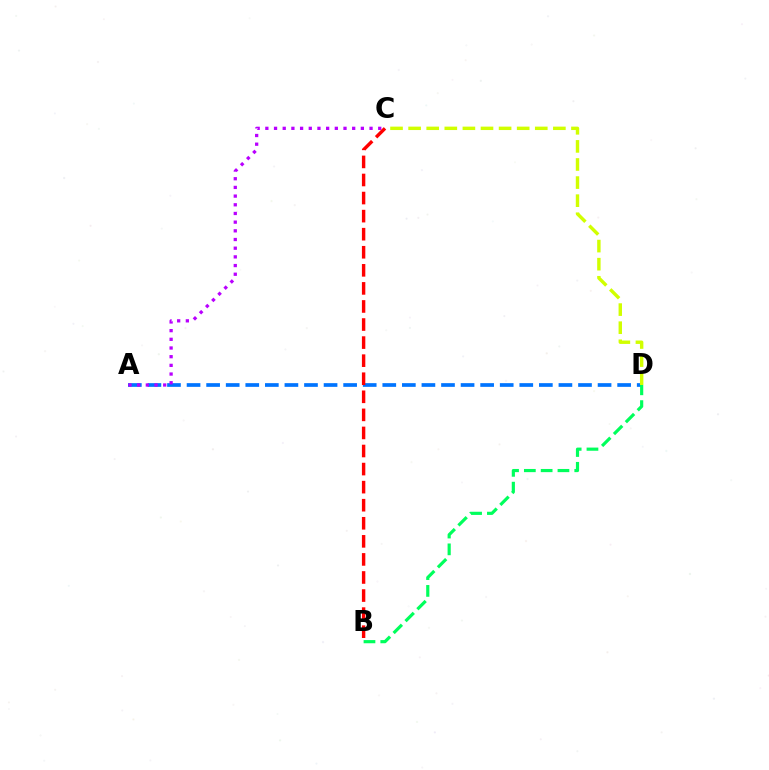{('A', 'D'): [{'color': '#0074ff', 'line_style': 'dashed', 'thickness': 2.66}], ('B', 'D'): [{'color': '#00ff5c', 'line_style': 'dashed', 'thickness': 2.28}], ('A', 'C'): [{'color': '#b900ff', 'line_style': 'dotted', 'thickness': 2.36}], ('C', 'D'): [{'color': '#d1ff00', 'line_style': 'dashed', 'thickness': 2.46}], ('B', 'C'): [{'color': '#ff0000', 'line_style': 'dashed', 'thickness': 2.45}]}